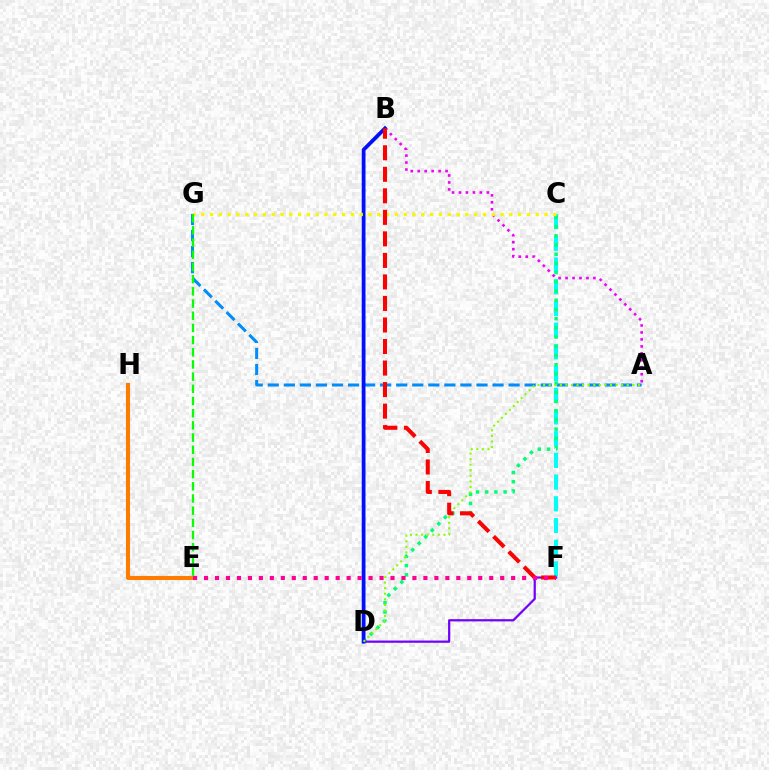{('A', 'G'): [{'color': '#008cff', 'line_style': 'dashed', 'thickness': 2.18}], ('C', 'F'): [{'color': '#00fff6', 'line_style': 'dashed', 'thickness': 2.95}], ('E', 'H'): [{'color': '#ff7c00', 'line_style': 'solid', 'thickness': 2.94}], ('A', 'B'): [{'color': '#ee00ff', 'line_style': 'dotted', 'thickness': 1.89}], ('C', 'D'): [{'color': '#00ff74', 'line_style': 'dotted', 'thickness': 2.5}], ('D', 'F'): [{'color': '#7200ff', 'line_style': 'solid', 'thickness': 1.6}], ('B', 'D'): [{'color': '#0010ff', 'line_style': 'solid', 'thickness': 2.72}], ('C', 'G'): [{'color': '#fcf500', 'line_style': 'dotted', 'thickness': 2.39}], ('A', 'D'): [{'color': '#84ff00', 'line_style': 'dotted', 'thickness': 1.51}], ('E', 'G'): [{'color': '#08ff00', 'line_style': 'dashed', 'thickness': 1.66}], ('B', 'F'): [{'color': '#ff0000', 'line_style': 'dashed', 'thickness': 2.92}], ('E', 'F'): [{'color': '#ff0094', 'line_style': 'dotted', 'thickness': 2.98}]}